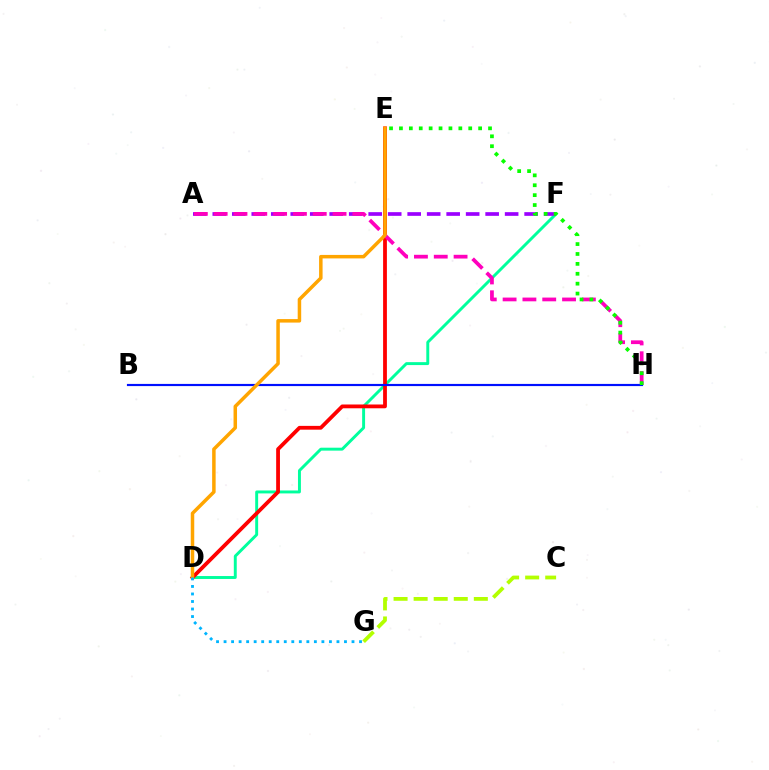{('D', 'F'): [{'color': '#00ff9d', 'line_style': 'solid', 'thickness': 2.11}], ('A', 'F'): [{'color': '#9b00ff', 'line_style': 'dashed', 'thickness': 2.65}], ('D', 'E'): [{'color': '#ff0000', 'line_style': 'solid', 'thickness': 2.73}, {'color': '#ffa500', 'line_style': 'solid', 'thickness': 2.52}], ('A', 'H'): [{'color': '#ff00bd', 'line_style': 'dashed', 'thickness': 2.69}], ('C', 'G'): [{'color': '#b3ff00', 'line_style': 'dashed', 'thickness': 2.73}], ('B', 'H'): [{'color': '#0010ff', 'line_style': 'solid', 'thickness': 1.56}], ('E', 'H'): [{'color': '#08ff00', 'line_style': 'dotted', 'thickness': 2.69}], ('D', 'G'): [{'color': '#00b5ff', 'line_style': 'dotted', 'thickness': 2.04}]}